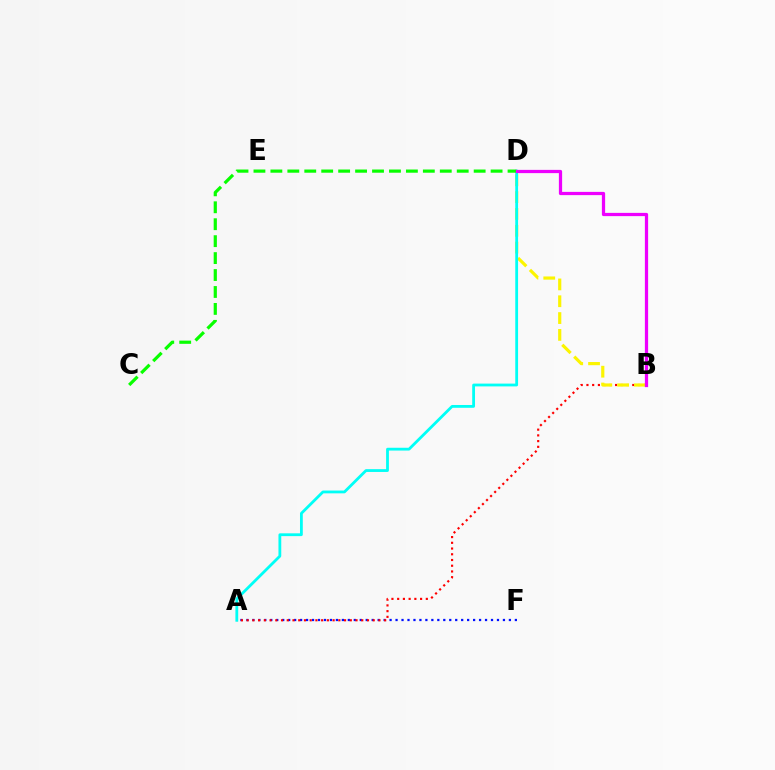{('A', 'F'): [{'color': '#0010ff', 'line_style': 'dotted', 'thickness': 1.62}], ('A', 'B'): [{'color': '#ff0000', 'line_style': 'dotted', 'thickness': 1.56}], ('B', 'D'): [{'color': '#fcf500', 'line_style': 'dashed', 'thickness': 2.29}, {'color': '#ee00ff', 'line_style': 'solid', 'thickness': 2.33}], ('A', 'D'): [{'color': '#00fff6', 'line_style': 'solid', 'thickness': 2.02}], ('C', 'D'): [{'color': '#08ff00', 'line_style': 'dashed', 'thickness': 2.3}]}